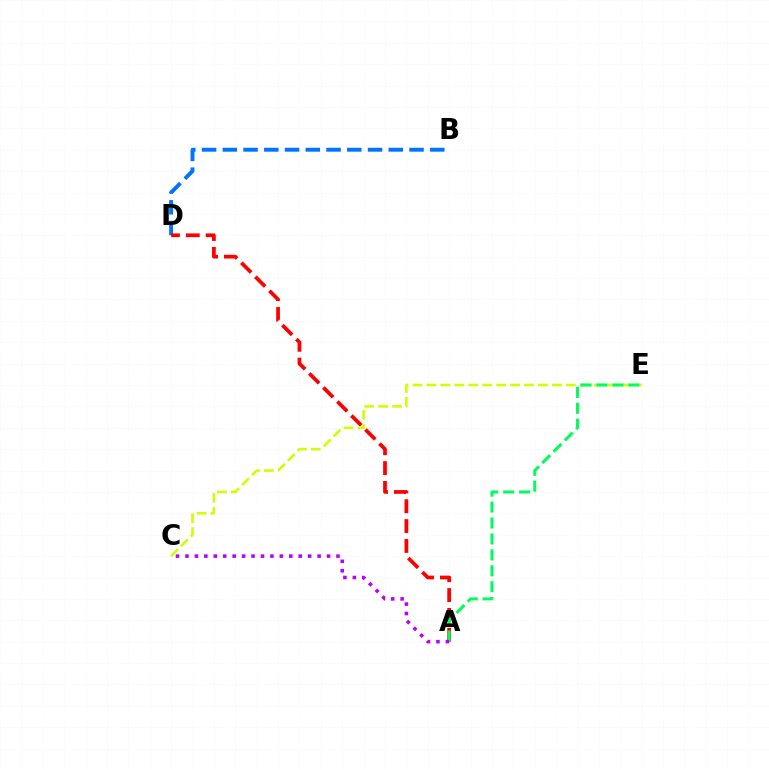{('B', 'D'): [{'color': '#0074ff', 'line_style': 'dashed', 'thickness': 2.82}], ('A', 'D'): [{'color': '#ff0000', 'line_style': 'dashed', 'thickness': 2.7}], ('C', 'E'): [{'color': '#d1ff00', 'line_style': 'dashed', 'thickness': 1.89}], ('A', 'E'): [{'color': '#00ff5c', 'line_style': 'dashed', 'thickness': 2.16}], ('A', 'C'): [{'color': '#b900ff', 'line_style': 'dotted', 'thickness': 2.56}]}